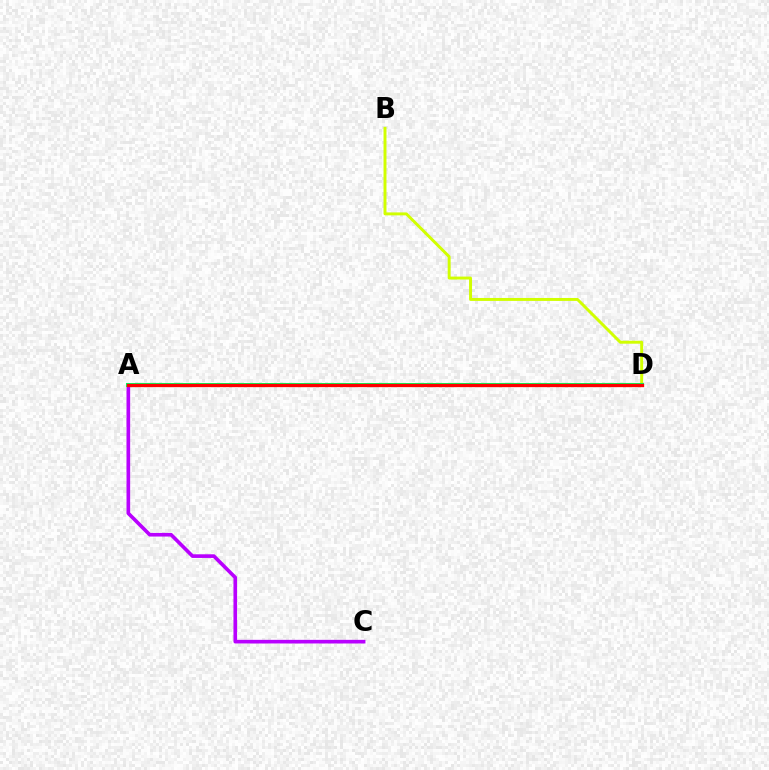{('A', 'C'): [{'color': '#b900ff', 'line_style': 'solid', 'thickness': 2.62}], ('B', 'D'): [{'color': '#d1ff00', 'line_style': 'solid', 'thickness': 2.12}], ('A', 'D'): [{'color': '#0074ff', 'line_style': 'solid', 'thickness': 2.06}, {'color': '#00ff5c', 'line_style': 'solid', 'thickness': 2.91}, {'color': '#ff0000', 'line_style': 'solid', 'thickness': 2.37}]}